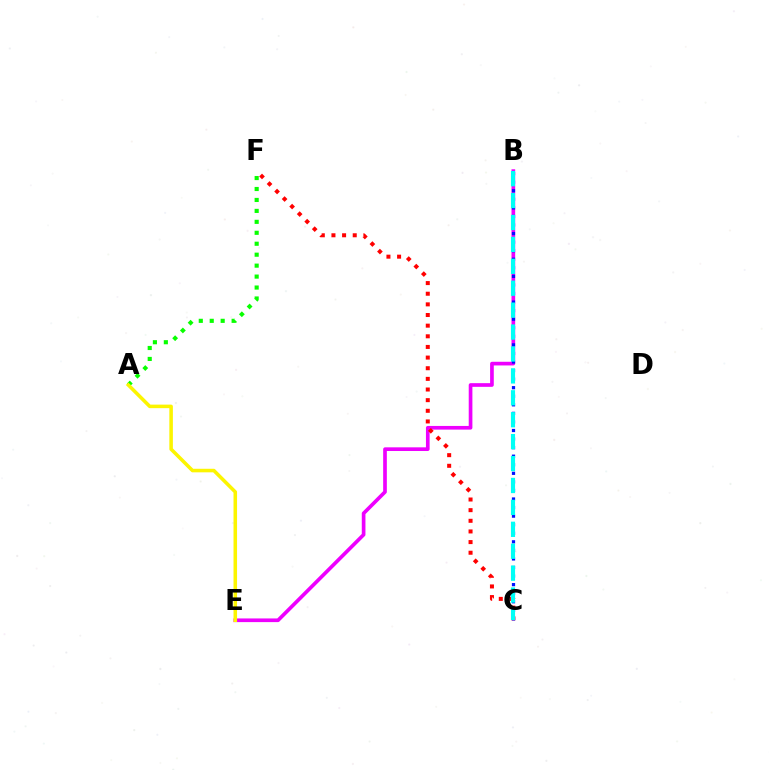{('A', 'F'): [{'color': '#08ff00', 'line_style': 'dotted', 'thickness': 2.97}], ('B', 'E'): [{'color': '#ee00ff', 'line_style': 'solid', 'thickness': 2.64}], ('C', 'F'): [{'color': '#ff0000', 'line_style': 'dotted', 'thickness': 2.89}], ('B', 'C'): [{'color': '#0010ff', 'line_style': 'dotted', 'thickness': 2.33}, {'color': '#00fff6', 'line_style': 'dashed', 'thickness': 2.98}], ('A', 'E'): [{'color': '#fcf500', 'line_style': 'solid', 'thickness': 2.55}]}